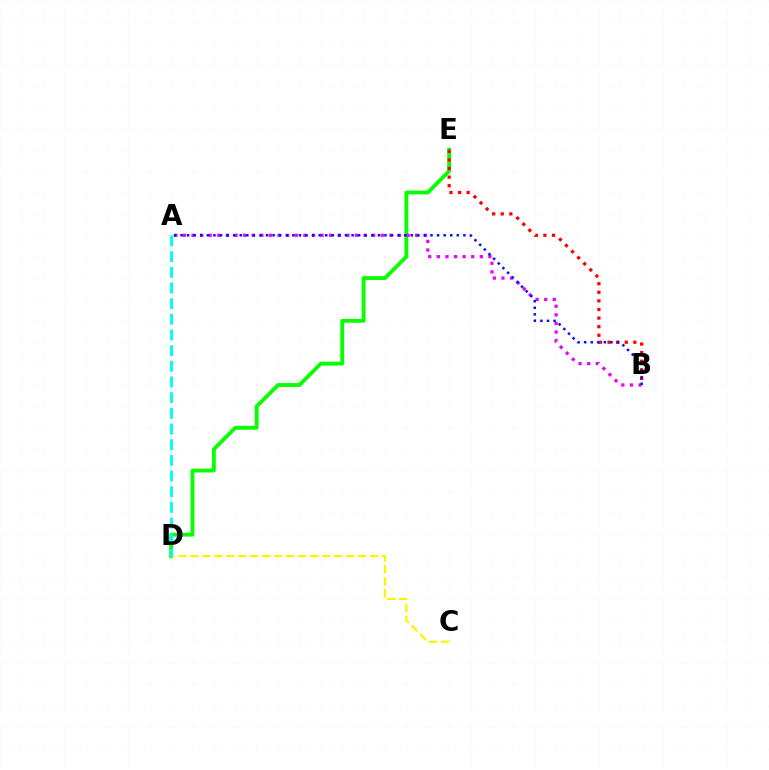{('D', 'E'): [{'color': '#08ff00', 'line_style': 'solid', 'thickness': 2.76}], ('C', 'D'): [{'color': '#fcf500', 'line_style': 'dashed', 'thickness': 1.63}], ('A', 'D'): [{'color': '#00fff6', 'line_style': 'dashed', 'thickness': 2.13}], ('A', 'B'): [{'color': '#ee00ff', 'line_style': 'dotted', 'thickness': 2.34}, {'color': '#0010ff', 'line_style': 'dotted', 'thickness': 1.79}], ('B', 'E'): [{'color': '#ff0000', 'line_style': 'dotted', 'thickness': 2.33}]}